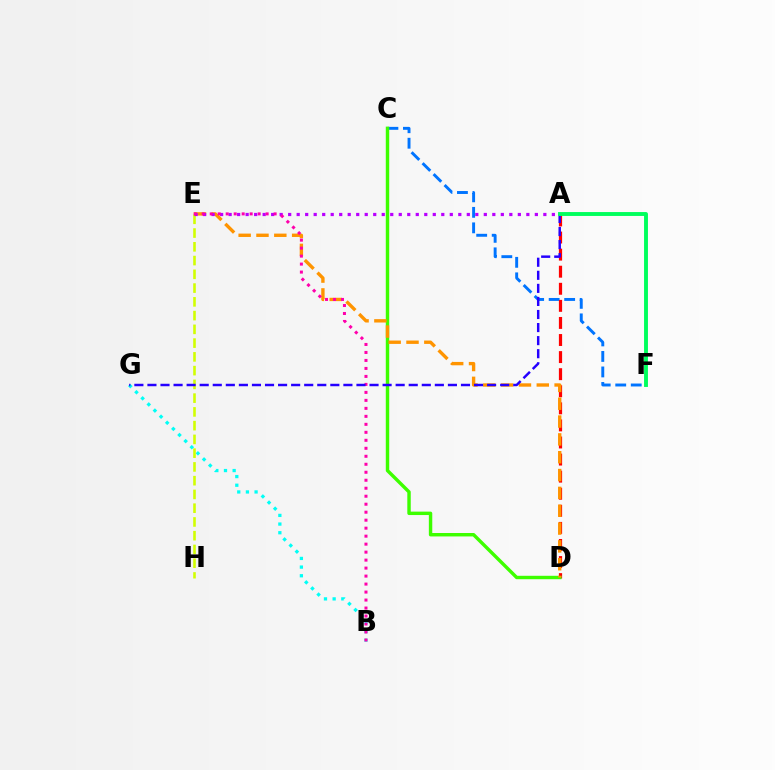{('C', 'F'): [{'color': '#0074ff', 'line_style': 'dashed', 'thickness': 2.11}], ('B', 'G'): [{'color': '#00fff6', 'line_style': 'dotted', 'thickness': 2.35}], ('A', 'D'): [{'color': '#ff0000', 'line_style': 'dashed', 'thickness': 2.32}], ('C', 'D'): [{'color': '#3dff00', 'line_style': 'solid', 'thickness': 2.47}], ('D', 'E'): [{'color': '#ff9400', 'line_style': 'dashed', 'thickness': 2.42}], ('E', 'H'): [{'color': '#d1ff00', 'line_style': 'dashed', 'thickness': 1.87}], ('A', 'E'): [{'color': '#b900ff', 'line_style': 'dotted', 'thickness': 2.31}], ('B', 'E'): [{'color': '#ff00ac', 'line_style': 'dotted', 'thickness': 2.17}], ('A', 'G'): [{'color': '#2500ff', 'line_style': 'dashed', 'thickness': 1.77}], ('A', 'F'): [{'color': '#00ff5c', 'line_style': 'solid', 'thickness': 2.8}]}